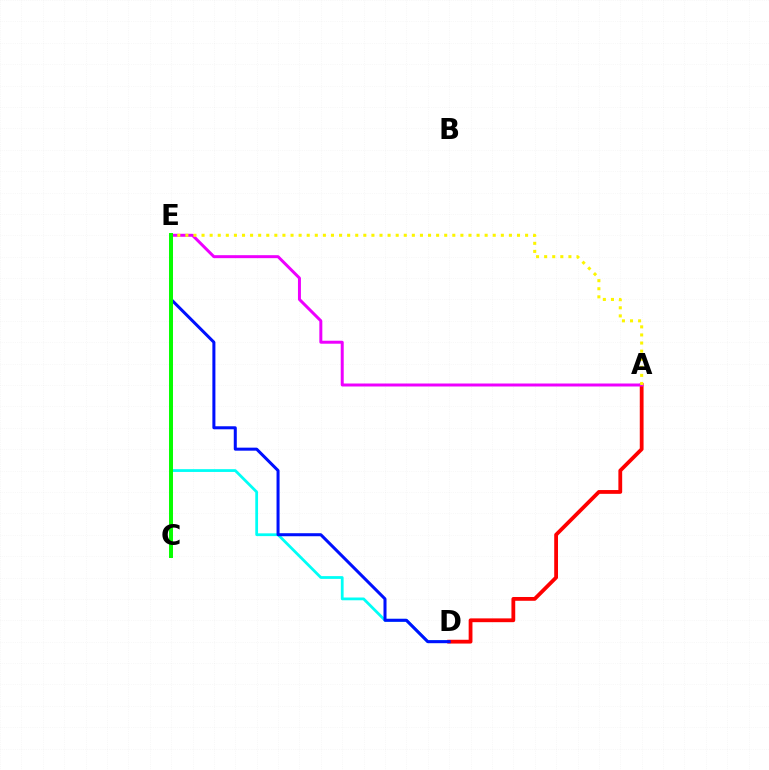{('D', 'E'): [{'color': '#00fff6', 'line_style': 'solid', 'thickness': 2.0}, {'color': '#0010ff', 'line_style': 'solid', 'thickness': 2.18}], ('A', 'D'): [{'color': '#ff0000', 'line_style': 'solid', 'thickness': 2.73}], ('A', 'E'): [{'color': '#ee00ff', 'line_style': 'solid', 'thickness': 2.15}, {'color': '#fcf500', 'line_style': 'dotted', 'thickness': 2.2}], ('C', 'E'): [{'color': '#08ff00', 'line_style': 'solid', 'thickness': 2.86}]}